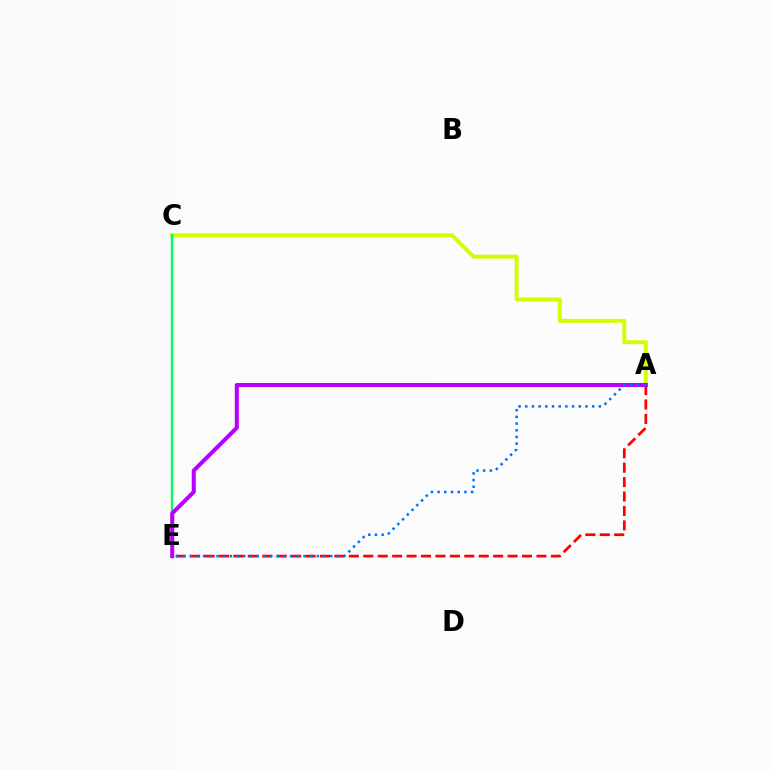{('A', 'C'): [{'color': '#d1ff00', 'line_style': 'solid', 'thickness': 2.83}], ('C', 'E'): [{'color': '#00ff5c', 'line_style': 'solid', 'thickness': 1.72}], ('A', 'E'): [{'color': '#ff0000', 'line_style': 'dashed', 'thickness': 1.96}, {'color': '#b900ff', 'line_style': 'solid', 'thickness': 2.91}, {'color': '#0074ff', 'line_style': 'dotted', 'thickness': 1.82}]}